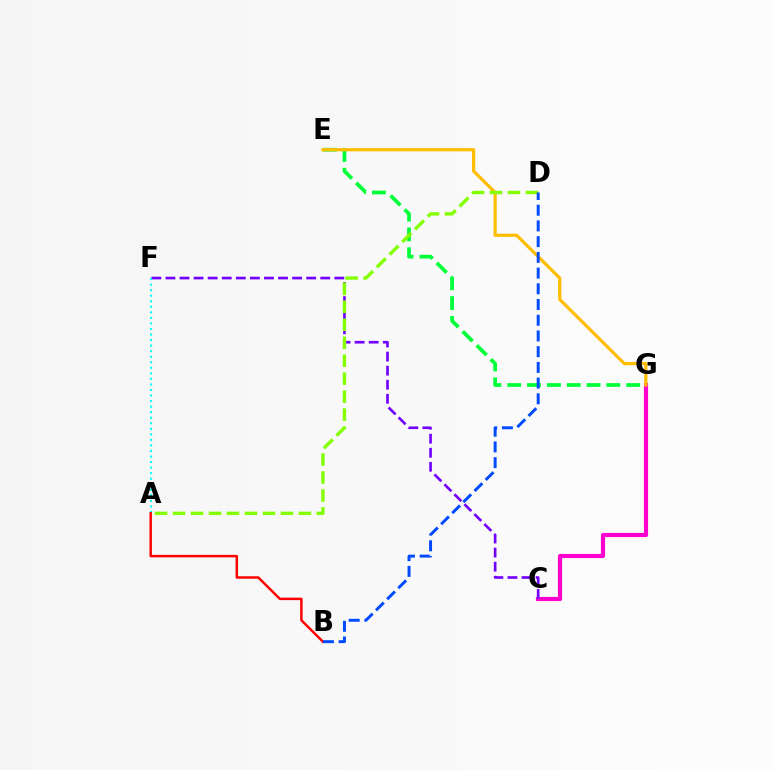{('E', 'G'): [{'color': '#00ff39', 'line_style': 'dashed', 'thickness': 2.69}, {'color': '#ffbd00', 'line_style': 'solid', 'thickness': 2.3}], ('C', 'G'): [{'color': '#ff00cf', 'line_style': 'solid', 'thickness': 2.98}], ('C', 'F'): [{'color': '#7200ff', 'line_style': 'dashed', 'thickness': 1.91}], ('A', 'F'): [{'color': '#00fff6', 'line_style': 'dotted', 'thickness': 1.51}], ('A', 'D'): [{'color': '#84ff00', 'line_style': 'dashed', 'thickness': 2.44}], ('A', 'B'): [{'color': '#ff0000', 'line_style': 'solid', 'thickness': 1.77}], ('B', 'D'): [{'color': '#004bff', 'line_style': 'dashed', 'thickness': 2.14}]}